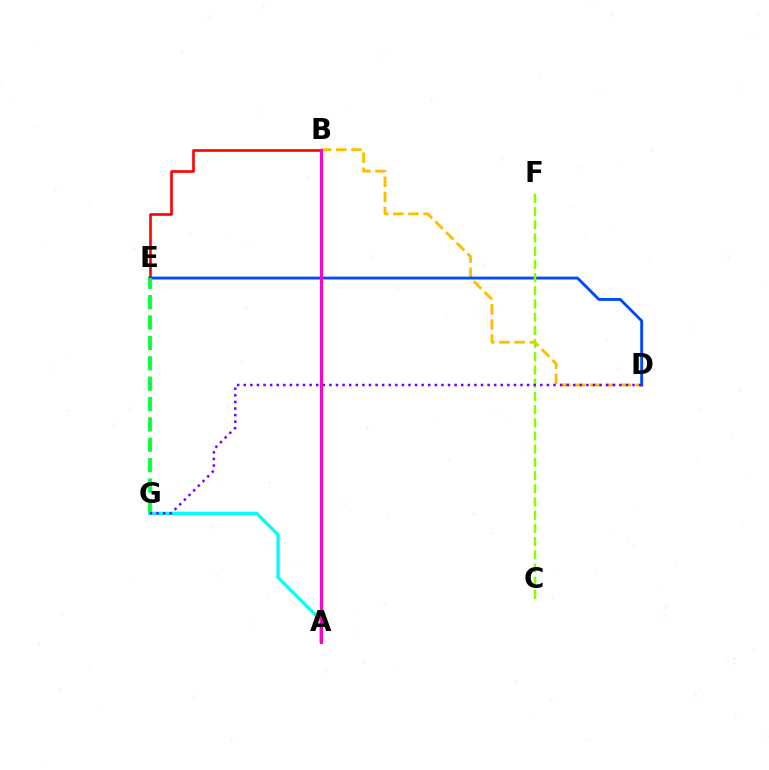{('B', 'E'): [{'color': '#ff0000', 'line_style': 'solid', 'thickness': 1.91}], ('B', 'D'): [{'color': '#ffbd00', 'line_style': 'dashed', 'thickness': 2.06}], ('D', 'E'): [{'color': '#004bff', 'line_style': 'solid', 'thickness': 2.08}], ('A', 'G'): [{'color': '#00fff6', 'line_style': 'solid', 'thickness': 2.39}], ('C', 'F'): [{'color': '#84ff00', 'line_style': 'dashed', 'thickness': 1.79}], ('E', 'G'): [{'color': '#00ff39', 'line_style': 'dashed', 'thickness': 2.77}], ('A', 'B'): [{'color': '#ff00cf', 'line_style': 'solid', 'thickness': 2.14}], ('D', 'G'): [{'color': '#7200ff', 'line_style': 'dotted', 'thickness': 1.79}]}